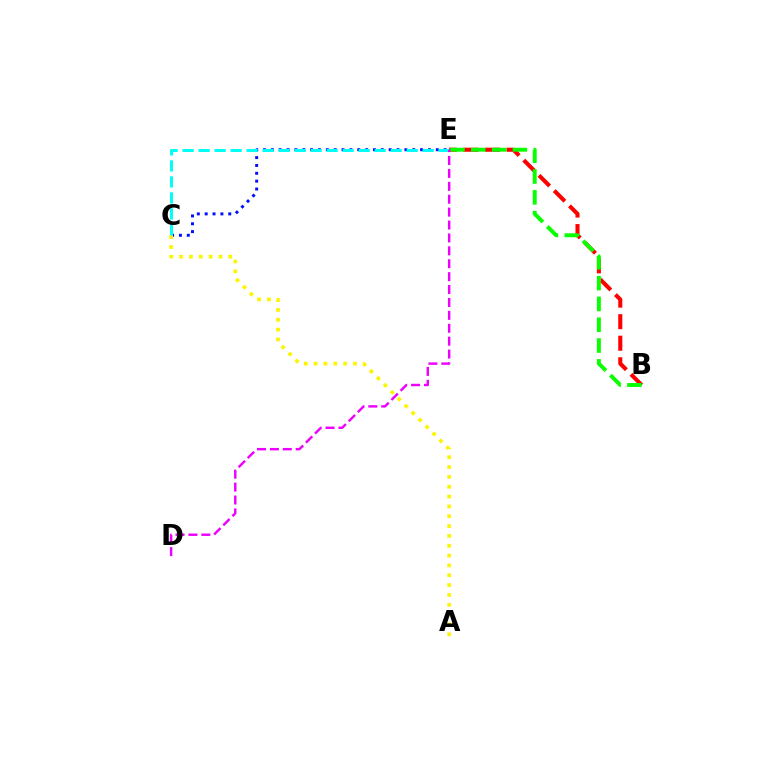{('C', 'E'): [{'color': '#0010ff', 'line_style': 'dotted', 'thickness': 2.13}, {'color': '#00fff6', 'line_style': 'dashed', 'thickness': 2.17}], ('B', 'E'): [{'color': '#ff0000', 'line_style': 'dashed', 'thickness': 2.93}, {'color': '#08ff00', 'line_style': 'dashed', 'thickness': 2.83}], ('D', 'E'): [{'color': '#ee00ff', 'line_style': 'dashed', 'thickness': 1.75}], ('A', 'C'): [{'color': '#fcf500', 'line_style': 'dotted', 'thickness': 2.67}]}